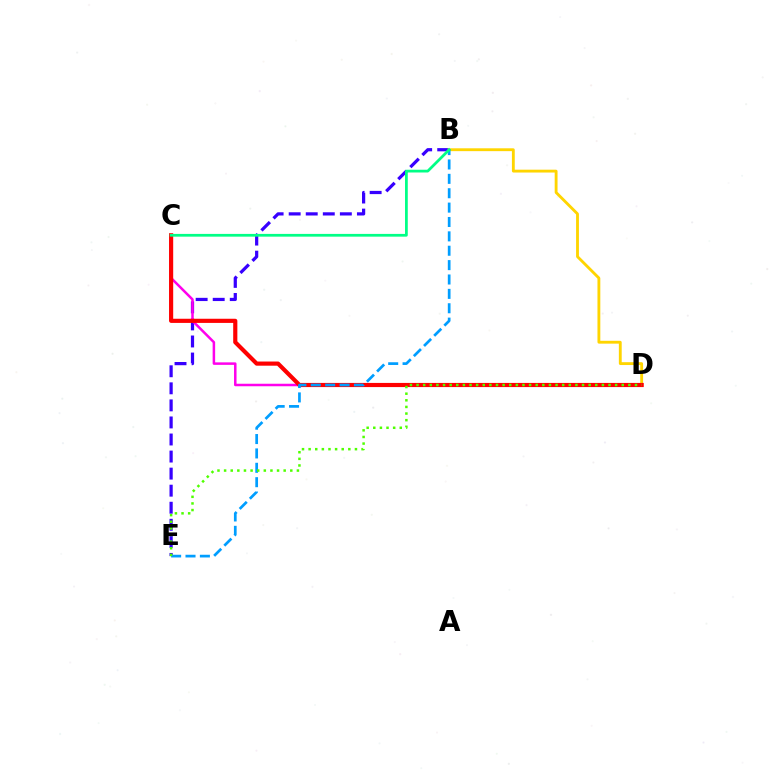{('B', 'E'): [{'color': '#3700ff', 'line_style': 'dashed', 'thickness': 2.32}, {'color': '#009eff', 'line_style': 'dashed', 'thickness': 1.95}], ('B', 'D'): [{'color': '#ffd500', 'line_style': 'solid', 'thickness': 2.05}], ('C', 'D'): [{'color': '#ff00ed', 'line_style': 'solid', 'thickness': 1.8}, {'color': '#ff0000', 'line_style': 'solid', 'thickness': 2.99}], ('D', 'E'): [{'color': '#4fff00', 'line_style': 'dotted', 'thickness': 1.8}], ('B', 'C'): [{'color': '#00ff86', 'line_style': 'solid', 'thickness': 1.98}]}